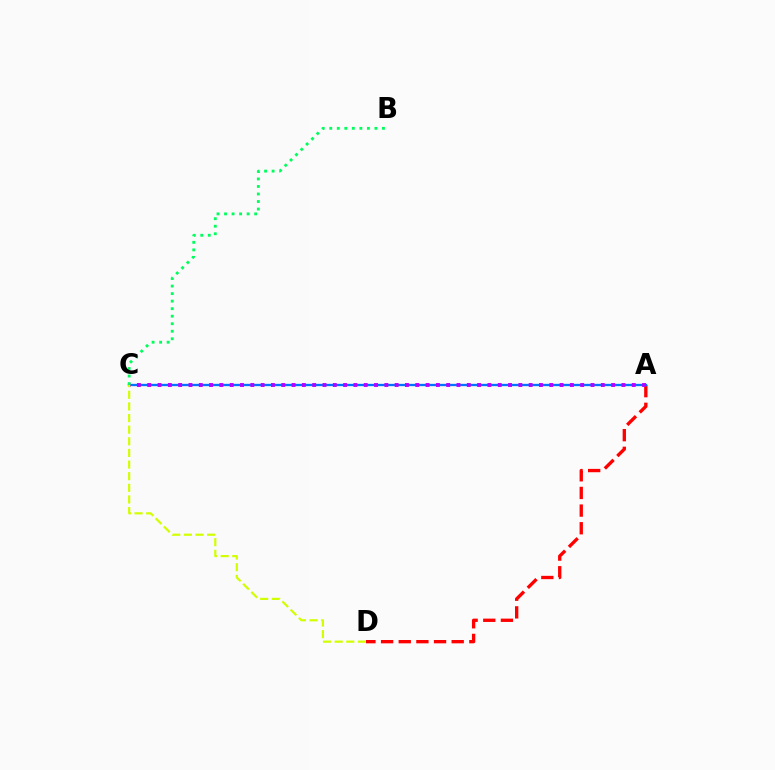{('A', 'D'): [{'color': '#ff0000', 'line_style': 'dashed', 'thickness': 2.4}], ('A', 'C'): [{'color': '#0074ff', 'line_style': 'solid', 'thickness': 1.67}, {'color': '#b900ff', 'line_style': 'dotted', 'thickness': 2.8}], ('B', 'C'): [{'color': '#00ff5c', 'line_style': 'dotted', 'thickness': 2.05}], ('C', 'D'): [{'color': '#d1ff00', 'line_style': 'dashed', 'thickness': 1.58}]}